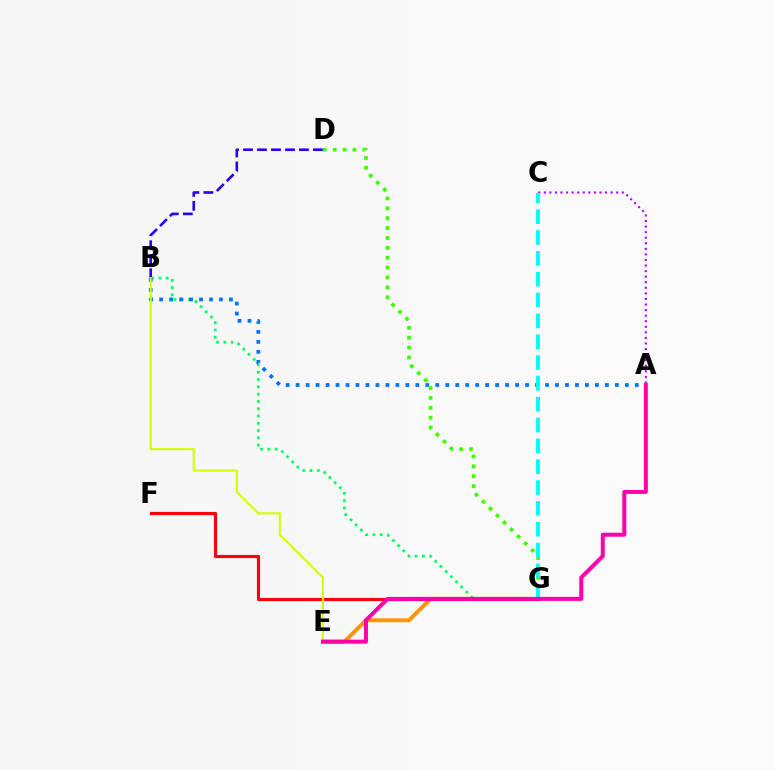{('B', 'G'): [{'color': '#00ff5c', 'line_style': 'dotted', 'thickness': 1.98}], ('A', 'C'): [{'color': '#b900ff', 'line_style': 'dotted', 'thickness': 1.51}], ('E', 'G'): [{'color': '#ff9400', 'line_style': 'solid', 'thickness': 2.83}], ('B', 'D'): [{'color': '#2500ff', 'line_style': 'dashed', 'thickness': 1.9}], ('A', 'B'): [{'color': '#0074ff', 'line_style': 'dotted', 'thickness': 2.71}], ('D', 'G'): [{'color': '#3dff00', 'line_style': 'dotted', 'thickness': 2.69}], ('F', 'G'): [{'color': '#ff0000', 'line_style': 'solid', 'thickness': 2.26}], ('B', 'E'): [{'color': '#d1ff00', 'line_style': 'solid', 'thickness': 1.51}], ('C', 'G'): [{'color': '#00fff6', 'line_style': 'dashed', 'thickness': 2.83}], ('A', 'E'): [{'color': '#ff00ac', 'line_style': 'solid', 'thickness': 2.87}]}